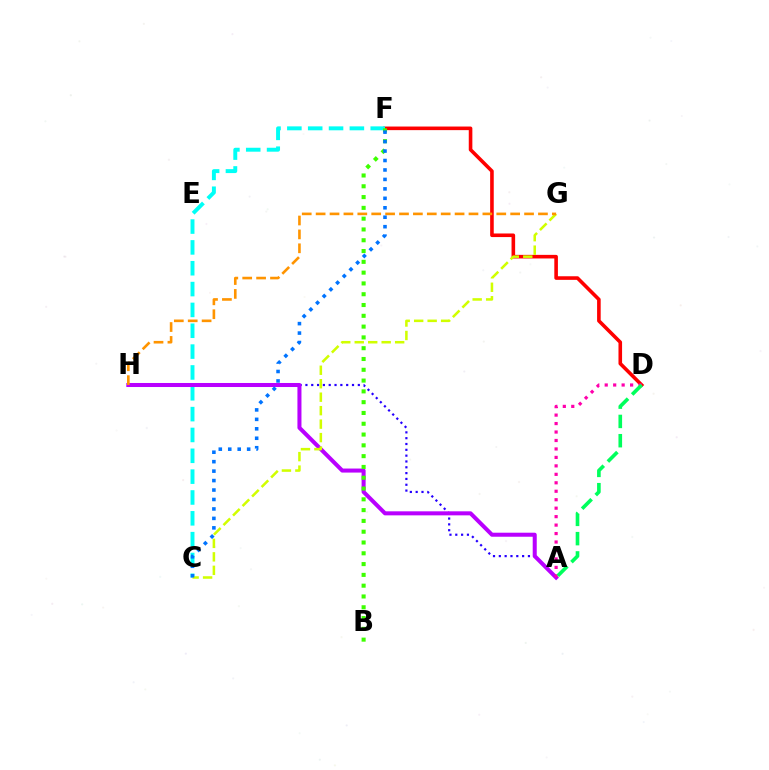{('A', 'H'): [{'color': '#2500ff', 'line_style': 'dotted', 'thickness': 1.58}, {'color': '#b900ff', 'line_style': 'solid', 'thickness': 2.9}], ('D', 'F'): [{'color': '#ff0000', 'line_style': 'solid', 'thickness': 2.59}], ('C', 'F'): [{'color': '#00fff6', 'line_style': 'dashed', 'thickness': 2.83}, {'color': '#0074ff', 'line_style': 'dotted', 'thickness': 2.57}], ('A', 'D'): [{'color': '#ff00ac', 'line_style': 'dotted', 'thickness': 2.3}, {'color': '#00ff5c', 'line_style': 'dashed', 'thickness': 2.62}], ('C', 'G'): [{'color': '#d1ff00', 'line_style': 'dashed', 'thickness': 1.83}], ('B', 'F'): [{'color': '#3dff00', 'line_style': 'dotted', 'thickness': 2.93}], ('G', 'H'): [{'color': '#ff9400', 'line_style': 'dashed', 'thickness': 1.89}]}